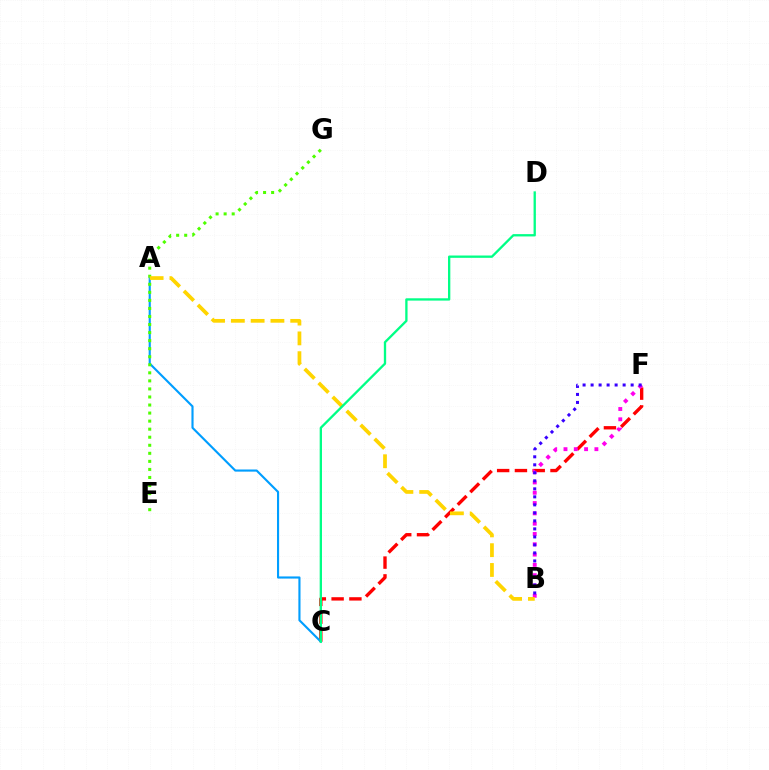{('C', 'F'): [{'color': '#ff0000', 'line_style': 'dashed', 'thickness': 2.42}], ('A', 'C'): [{'color': '#009eff', 'line_style': 'solid', 'thickness': 1.53}], ('B', 'F'): [{'color': '#ff00ed', 'line_style': 'dotted', 'thickness': 2.8}, {'color': '#3700ff', 'line_style': 'dotted', 'thickness': 2.18}], ('E', 'G'): [{'color': '#4fff00', 'line_style': 'dotted', 'thickness': 2.19}], ('A', 'B'): [{'color': '#ffd500', 'line_style': 'dashed', 'thickness': 2.69}], ('C', 'D'): [{'color': '#00ff86', 'line_style': 'solid', 'thickness': 1.67}]}